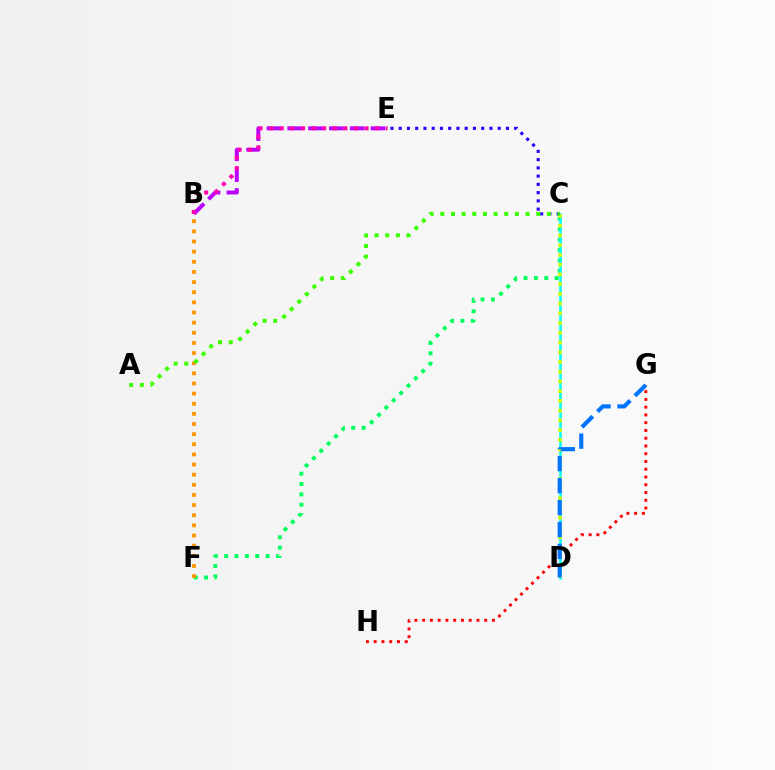{('B', 'E'): [{'color': '#b900ff', 'line_style': 'dashed', 'thickness': 2.83}, {'color': '#ff00ac', 'line_style': 'dotted', 'thickness': 2.88}], ('C', 'F'): [{'color': '#00ff5c', 'line_style': 'dotted', 'thickness': 2.82}], ('C', 'D'): [{'color': '#00fff6', 'line_style': 'solid', 'thickness': 1.8}, {'color': '#d1ff00', 'line_style': 'dotted', 'thickness': 2.64}], ('C', 'E'): [{'color': '#2500ff', 'line_style': 'dotted', 'thickness': 2.24}], ('G', 'H'): [{'color': '#ff0000', 'line_style': 'dotted', 'thickness': 2.11}], ('B', 'F'): [{'color': '#ff9400', 'line_style': 'dotted', 'thickness': 2.75}], ('D', 'G'): [{'color': '#0074ff', 'line_style': 'dashed', 'thickness': 2.99}], ('A', 'C'): [{'color': '#3dff00', 'line_style': 'dotted', 'thickness': 2.9}]}